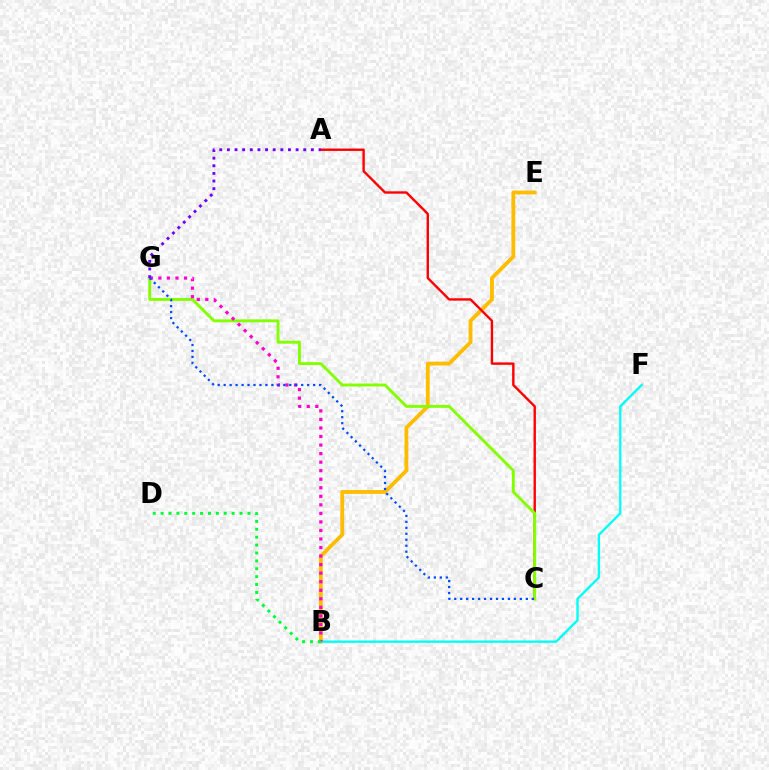{('B', 'E'): [{'color': '#ffbd00', 'line_style': 'solid', 'thickness': 2.76}], ('A', 'C'): [{'color': '#ff0000', 'line_style': 'solid', 'thickness': 1.72}], ('C', 'G'): [{'color': '#84ff00', 'line_style': 'solid', 'thickness': 2.1}, {'color': '#004bff', 'line_style': 'dotted', 'thickness': 1.62}], ('B', 'F'): [{'color': '#00fff6', 'line_style': 'solid', 'thickness': 1.7}], ('B', 'G'): [{'color': '#ff00cf', 'line_style': 'dotted', 'thickness': 2.32}], ('B', 'D'): [{'color': '#00ff39', 'line_style': 'dotted', 'thickness': 2.14}], ('A', 'G'): [{'color': '#7200ff', 'line_style': 'dotted', 'thickness': 2.07}]}